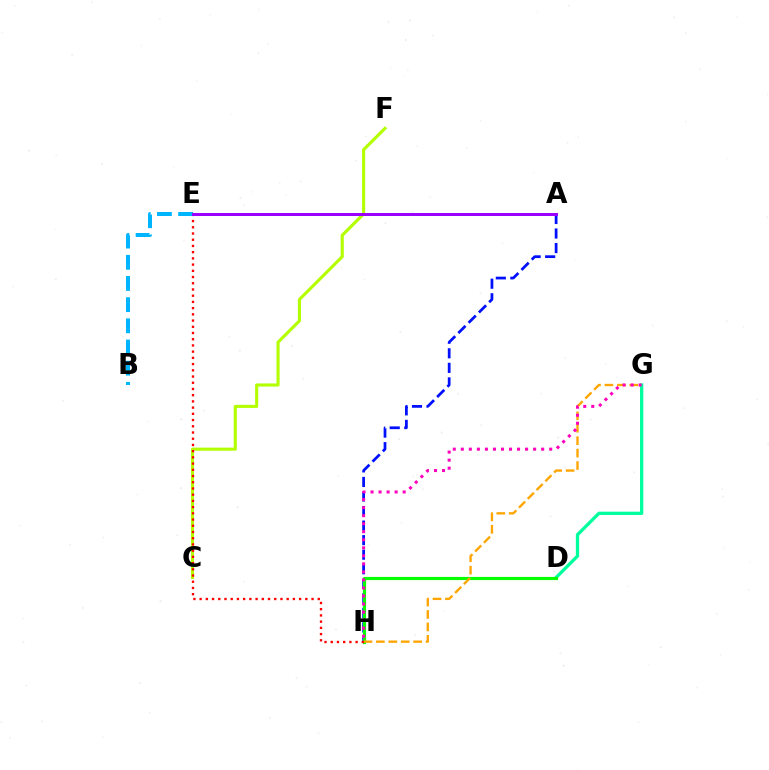{('D', 'G'): [{'color': '#00ff9d', 'line_style': 'solid', 'thickness': 2.37}], ('A', 'H'): [{'color': '#0010ff', 'line_style': 'dashed', 'thickness': 1.98}], ('C', 'F'): [{'color': '#b3ff00', 'line_style': 'solid', 'thickness': 2.23}], ('D', 'H'): [{'color': '#08ff00', 'line_style': 'solid', 'thickness': 2.27}], ('G', 'H'): [{'color': '#ffa500', 'line_style': 'dashed', 'thickness': 1.69}, {'color': '#ff00bd', 'line_style': 'dotted', 'thickness': 2.18}], ('E', 'H'): [{'color': '#ff0000', 'line_style': 'dotted', 'thickness': 1.69}], ('B', 'E'): [{'color': '#00b5ff', 'line_style': 'dashed', 'thickness': 2.88}], ('A', 'E'): [{'color': '#9b00ff', 'line_style': 'solid', 'thickness': 2.14}]}